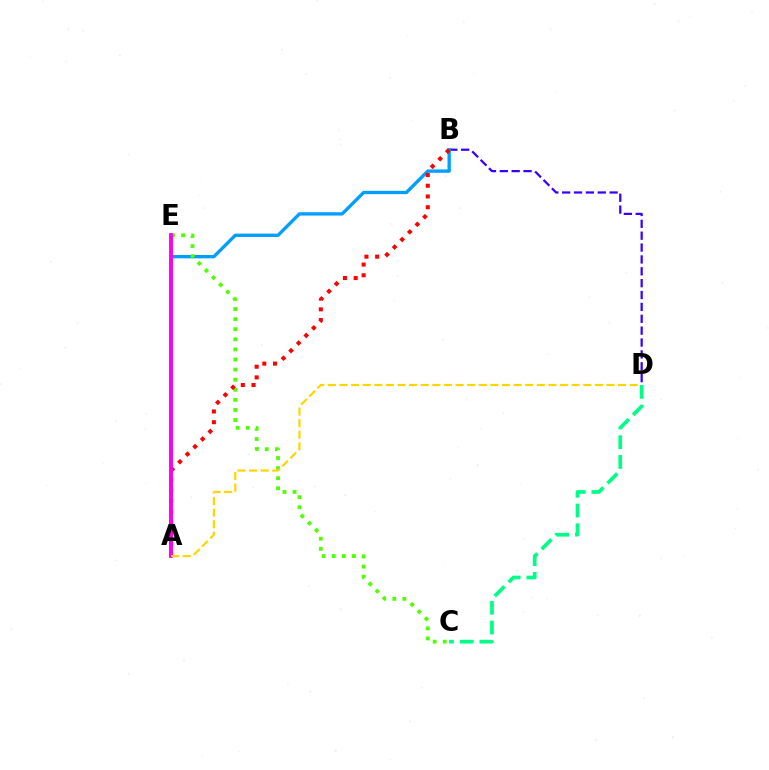{('B', 'D'): [{'color': '#3700ff', 'line_style': 'dashed', 'thickness': 1.61}], ('A', 'B'): [{'color': '#009eff', 'line_style': 'solid', 'thickness': 2.4}, {'color': '#ff0000', 'line_style': 'dotted', 'thickness': 2.91}], ('C', 'E'): [{'color': '#4fff00', 'line_style': 'dotted', 'thickness': 2.74}], ('A', 'E'): [{'color': '#ff00ed', 'line_style': 'solid', 'thickness': 2.78}], ('C', 'D'): [{'color': '#00ff86', 'line_style': 'dashed', 'thickness': 2.68}], ('A', 'D'): [{'color': '#ffd500', 'line_style': 'dashed', 'thickness': 1.58}]}